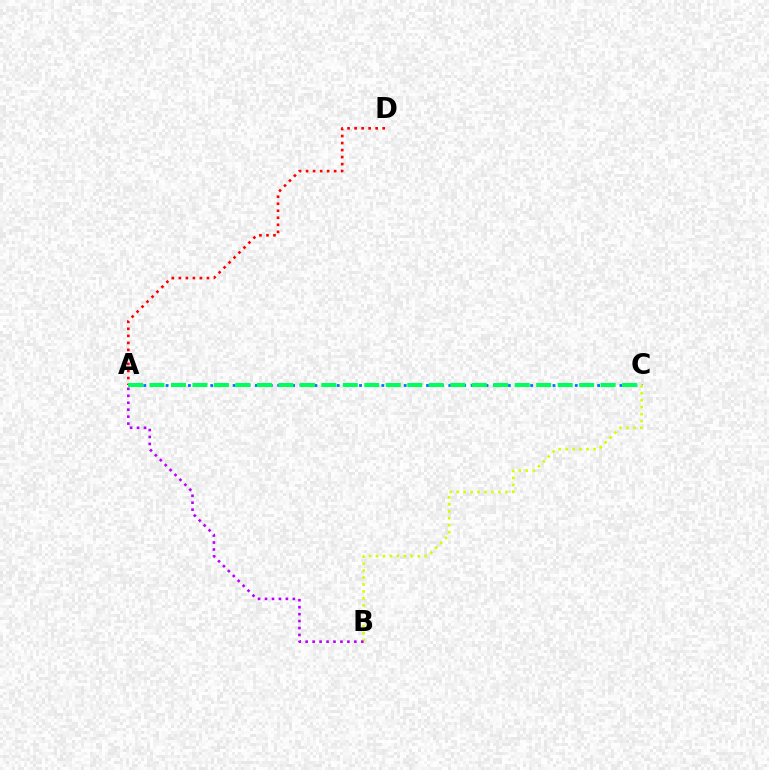{('A', 'C'): [{'color': '#0074ff', 'line_style': 'dotted', 'thickness': 2.02}, {'color': '#00ff5c', 'line_style': 'dashed', 'thickness': 2.92}], ('B', 'C'): [{'color': '#d1ff00', 'line_style': 'dotted', 'thickness': 1.89}], ('A', 'B'): [{'color': '#b900ff', 'line_style': 'dotted', 'thickness': 1.89}], ('A', 'D'): [{'color': '#ff0000', 'line_style': 'dotted', 'thickness': 1.91}]}